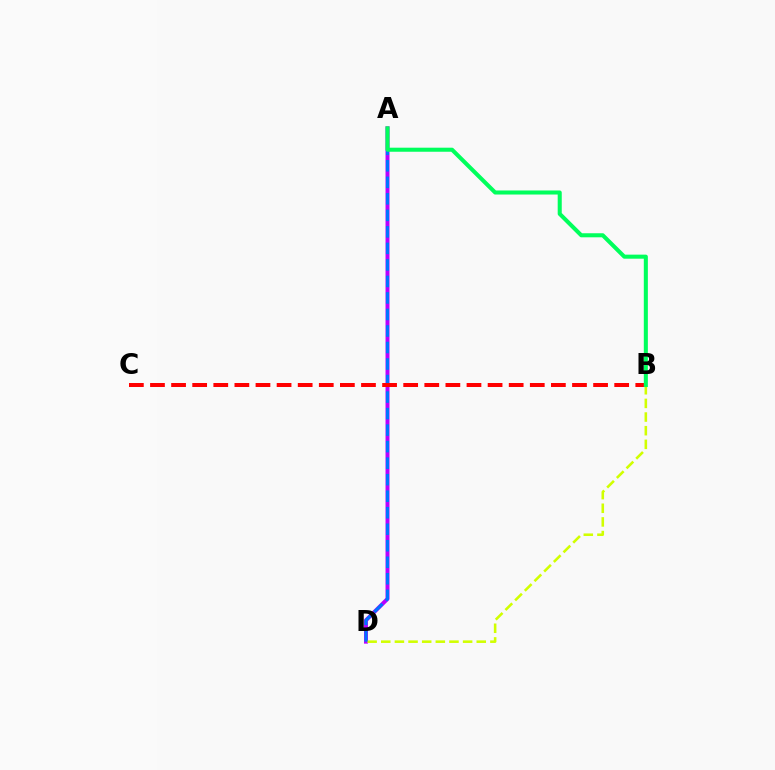{('A', 'D'): [{'color': '#b900ff', 'line_style': 'solid', 'thickness': 2.84}, {'color': '#0074ff', 'line_style': 'dashed', 'thickness': 2.24}], ('B', 'D'): [{'color': '#d1ff00', 'line_style': 'dashed', 'thickness': 1.85}], ('B', 'C'): [{'color': '#ff0000', 'line_style': 'dashed', 'thickness': 2.87}], ('A', 'B'): [{'color': '#00ff5c', 'line_style': 'solid', 'thickness': 2.92}]}